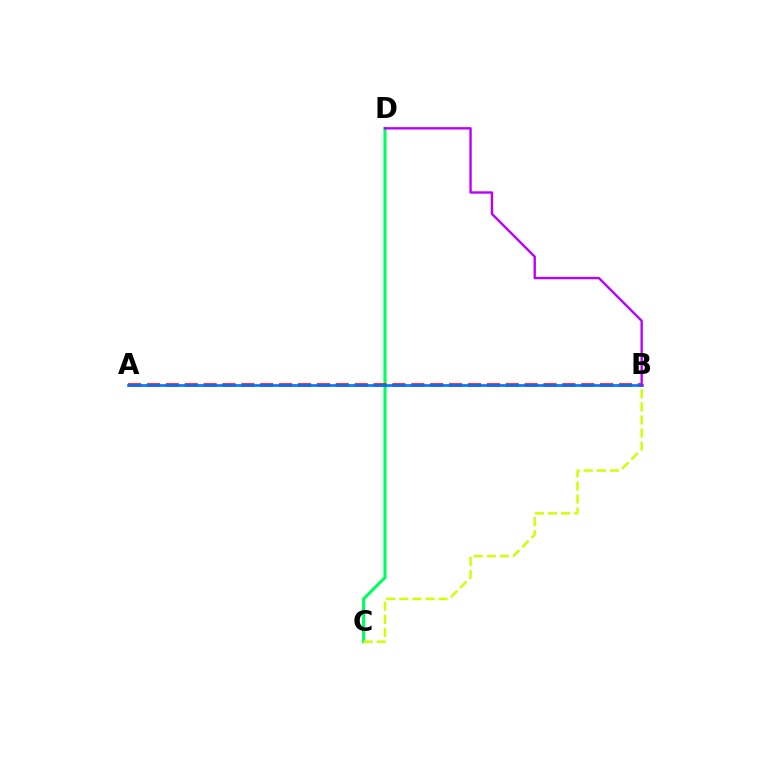{('C', 'D'): [{'color': '#00ff5c', 'line_style': 'solid', 'thickness': 2.24}], ('A', 'B'): [{'color': '#ff0000', 'line_style': 'dashed', 'thickness': 2.57}, {'color': '#0074ff', 'line_style': 'solid', 'thickness': 1.91}], ('B', 'C'): [{'color': '#d1ff00', 'line_style': 'dashed', 'thickness': 1.78}], ('B', 'D'): [{'color': '#b900ff', 'line_style': 'solid', 'thickness': 1.71}]}